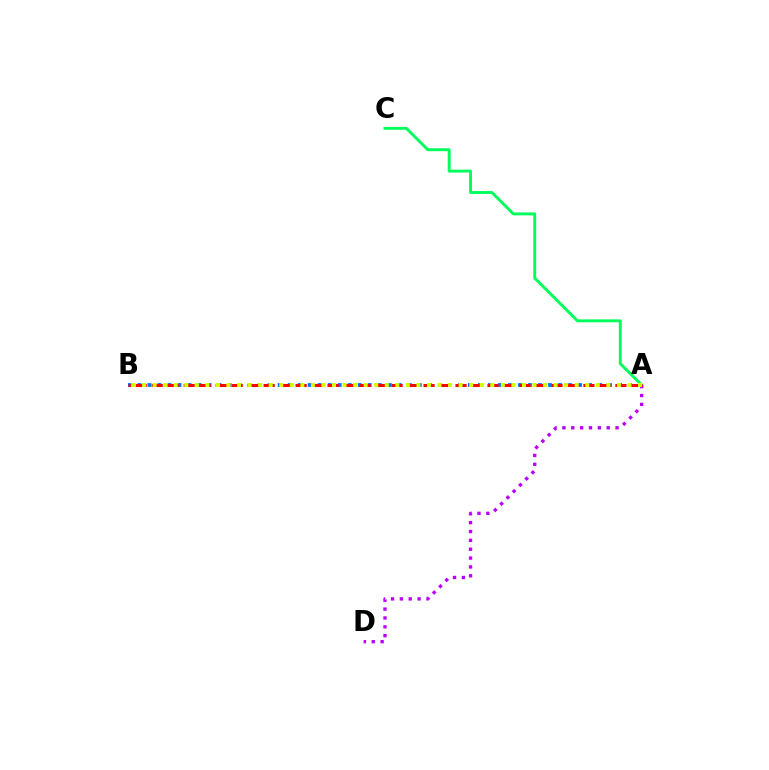{('A', 'C'): [{'color': '#00ff5c', 'line_style': 'solid', 'thickness': 2.1}], ('A', 'B'): [{'color': '#0074ff', 'line_style': 'dotted', 'thickness': 2.72}, {'color': '#ff0000', 'line_style': 'dashed', 'thickness': 2.17}, {'color': '#d1ff00', 'line_style': 'dotted', 'thickness': 2.87}], ('A', 'D'): [{'color': '#b900ff', 'line_style': 'dotted', 'thickness': 2.41}]}